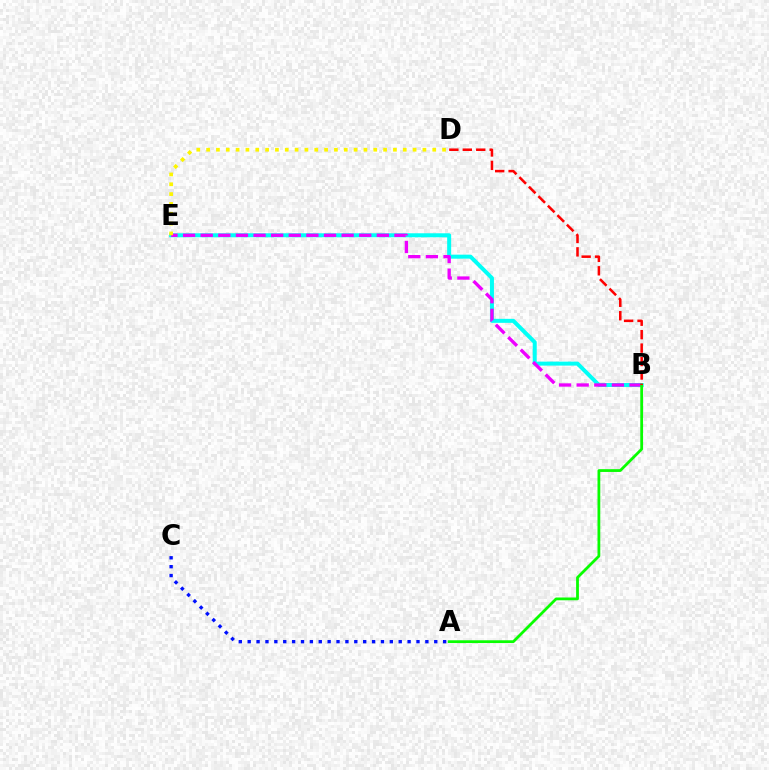{('B', 'E'): [{'color': '#00fff6', 'line_style': 'solid', 'thickness': 2.88}, {'color': '#ee00ff', 'line_style': 'dashed', 'thickness': 2.39}], ('A', 'C'): [{'color': '#0010ff', 'line_style': 'dotted', 'thickness': 2.41}], ('A', 'B'): [{'color': '#08ff00', 'line_style': 'solid', 'thickness': 2.0}], ('B', 'D'): [{'color': '#ff0000', 'line_style': 'dashed', 'thickness': 1.83}], ('D', 'E'): [{'color': '#fcf500', 'line_style': 'dotted', 'thickness': 2.67}]}